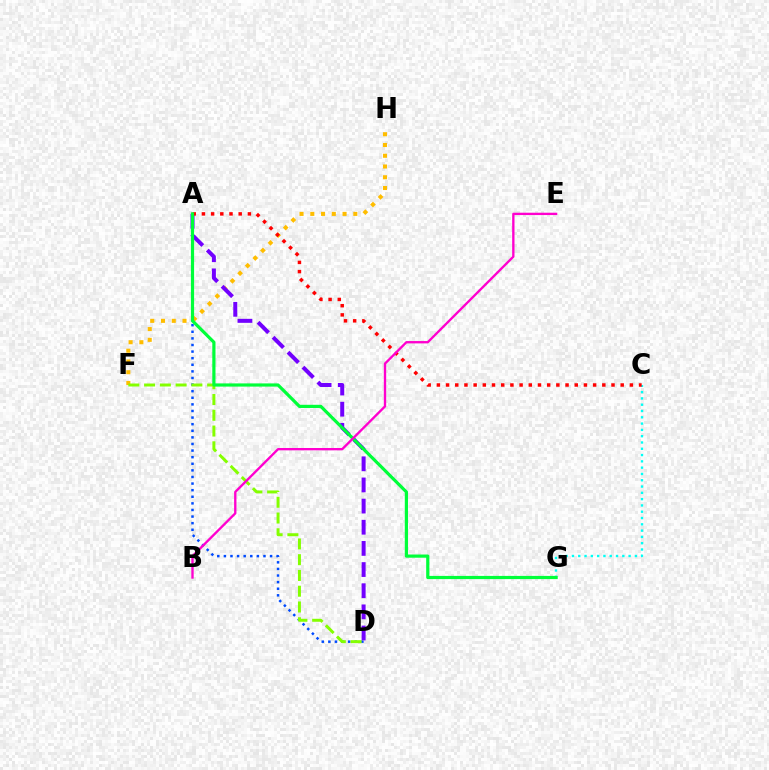{('A', 'D'): [{'color': '#004bff', 'line_style': 'dotted', 'thickness': 1.79}, {'color': '#7200ff', 'line_style': 'dashed', 'thickness': 2.87}], ('C', 'G'): [{'color': '#00fff6', 'line_style': 'dotted', 'thickness': 1.71}], ('F', 'H'): [{'color': '#ffbd00', 'line_style': 'dotted', 'thickness': 2.92}], ('D', 'F'): [{'color': '#84ff00', 'line_style': 'dashed', 'thickness': 2.14}], ('A', 'C'): [{'color': '#ff0000', 'line_style': 'dotted', 'thickness': 2.5}], ('A', 'G'): [{'color': '#00ff39', 'line_style': 'solid', 'thickness': 2.3}], ('B', 'E'): [{'color': '#ff00cf', 'line_style': 'solid', 'thickness': 1.68}]}